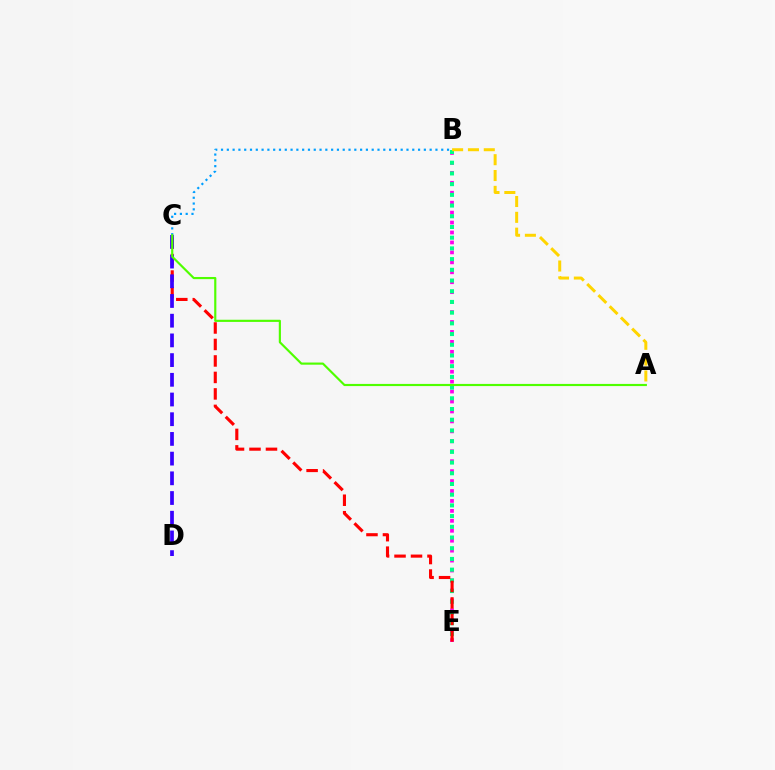{('B', 'E'): [{'color': '#ff00ed', 'line_style': 'dotted', 'thickness': 2.7}, {'color': '#00ff86', 'line_style': 'dotted', 'thickness': 2.91}], ('C', 'E'): [{'color': '#ff0000', 'line_style': 'dashed', 'thickness': 2.24}], ('C', 'D'): [{'color': '#3700ff', 'line_style': 'dashed', 'thickness': 2.68}], ('A', 'B'): [{'color': '#ffd500', 'line_style': 'dashed', 'thickness': 2.15}], ('B', 'C'): [{'color': '#009eff', 'line_style': 'dotted', 'thickness': 1.57}], ('A', 'C'): [{'color': '#4fff00', 'line_style': 'solid', 'thickness': 1.56}]}